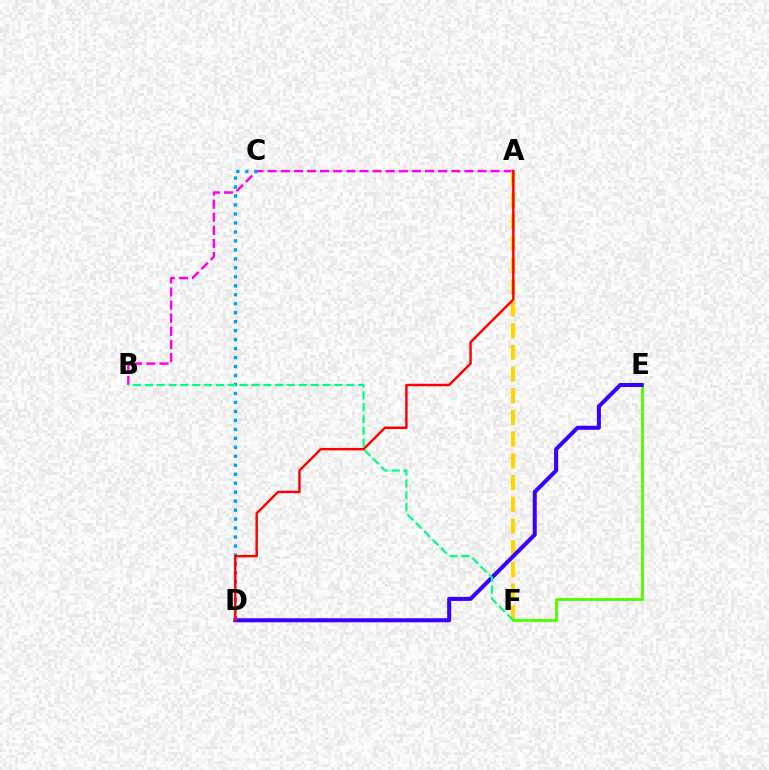{('A', 'B'): [{'color': '#ff00ed', 'line_style': 'dashed', 'thickness': 1.78}], ('A', 'F'): [{'color': '#ffd500', 'line_style': 'dashed', 'thickness': 2.95}], ('E', 'F'): [{'color': '#4fff00', 'line_style': 'solid', 'thickness': 2.06}], ('D', 'E'): [{'color': '#3700ff', 'line_style': 'solid', 'thickness': 2.91}], ('C', 'D'): [{'color': '#009eff', 'line_style': 'dotted', 'thickness': 2.44}], ('A', 'D'): [{'color': '#ff0000', 'line_style': 'solid', 'thickness': 1.76}], ('B', 'F'): [{'color': '#00ff86', 'line_style': 'dashed', 'thickness': 1.61}]}